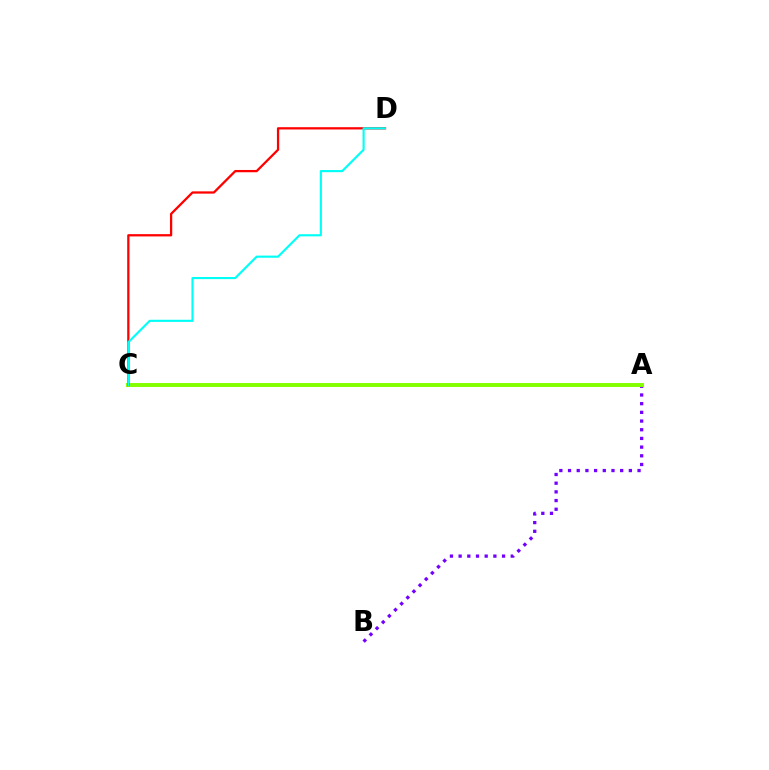{('A', 'B'): [{'color': '#7200ff', 'line_style': 'dotted', 'thickness': 2.36}], ('A', 'C'): [{'color': '#84ff00', 'line_style': 'solid', 'thickness': 2.84}], ('C', 'D'): [{'color': '#ff0000', 'line_style': 'solid', 'thickness': 1.64}, {'color': '#00fff6', 'line_style': 'solid', 'thickness': 1.54}]}